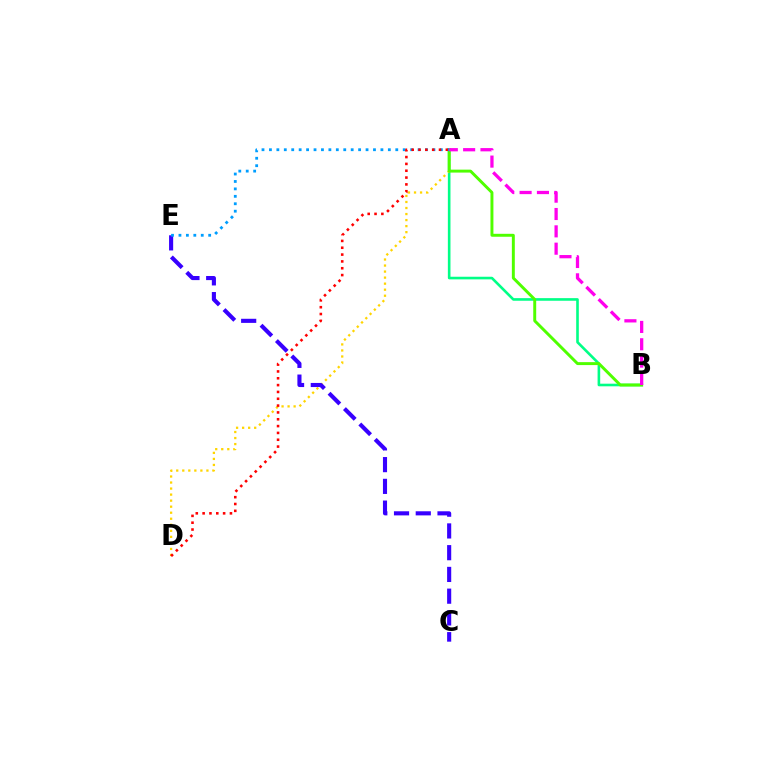{('A', 'B'): [{'color': '#00ff86', 'line_style': 'solid', 'thickness': 1.88}, {'color': '#4fff00', 'line_style': 'solid', 'thickness': 2.12}, {'color': '#ff00ed', 'line_style': 'dashed', 'thickness': 2.36}], ('A', 'D'): [{'color': '#ffd500', 'line_style': 'dotted', 'thickness': 1.64}, {'color': '#ff0000', 'line_style': 'dotted', 'thickness': 1.86}], ('C', 'E'): [{'color': '#3700ff', 'line_style': 'dashed', 'thickness': 2.95}], ('A', 'E'): [{'color': '#009eff', 'line_style': 'dotted', 'thickness': 2.02}]}